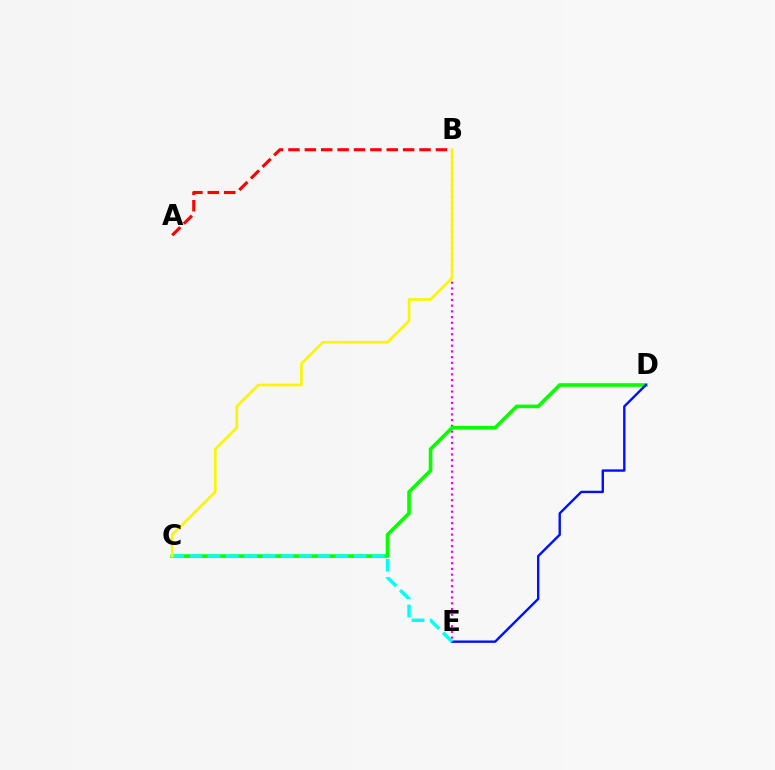{('B', 'E'): [{'color': '#ee00ff', 'line_style': 'dotted', 'thickness': 1.56}], ('C', 'D'): [{'color': '#08ff00', 'line_style': 'solid', 'thickness': 2.62}], ('D', 'E'): [{'color': '#0010ff', 'line_style': 'solid', 'thickness': 1.72}], ('A', 'B'): [{'color': '#ff0000', 'line_style': 'dashed', 'thickness': 2.23}], ('C', 'E'): [{'color': '#00fff6', 'line_style': 'dashed', 'thickness': 2.48}], ('B', 'C'): [{'color': '#fcf500', 'line_style': 'solid', 'thickness': 1.9}]}